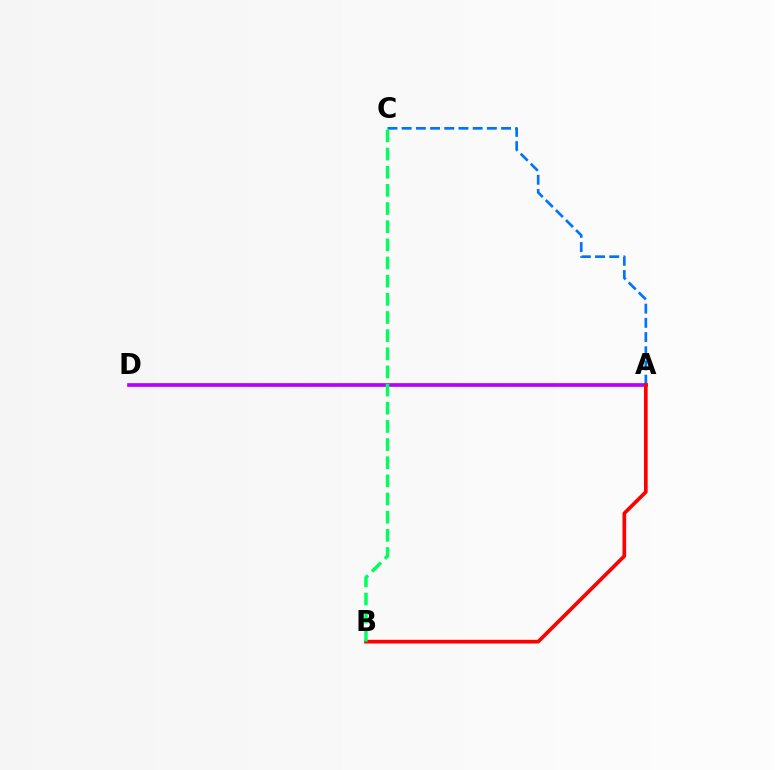{('A', 'D'): [{'color': '#d1ff00', 'line_style': 'dashed', 'thickness': 1.59}, {'color': '#b900ff', 'line_style': 'solid', 'thickness': 2.66}], ('A', 'C'): [{'color': '#0074ff', 'line_style': 'dashed', 'thickness': 1.93}], ('A', 'B'): [{'color': '#ff0000', 'line_style': 'solid', 'thickness': 2.64}], ('B', 'C'): [{'color': '#00ff5c', 'line_style': 'dashed', 'thickness': 2.47}]}